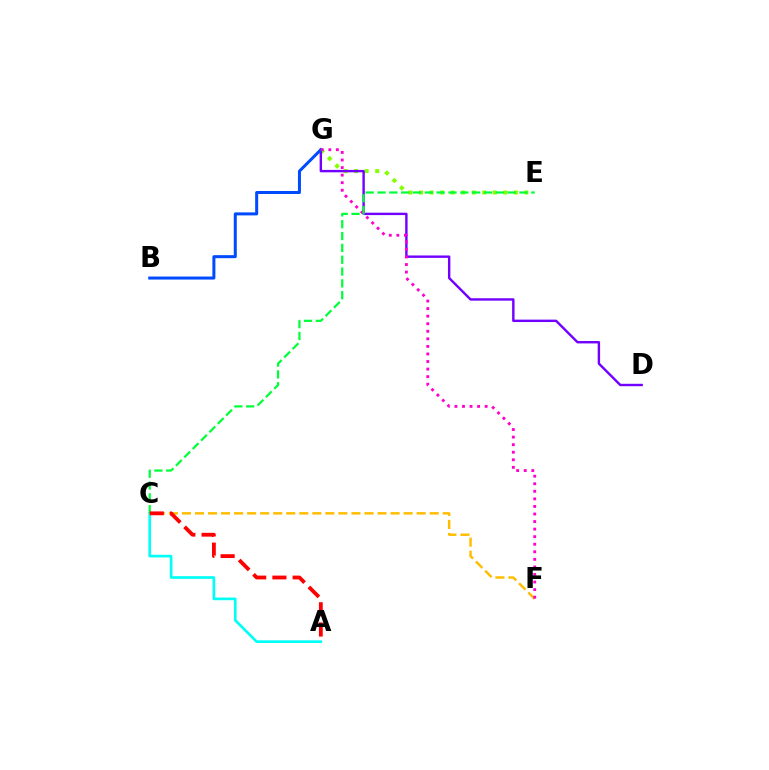{('A', 'C'): [{'color': '#00fff6', 'line_style': 'solid', 'thickness': 1.92}, {'color': '#ff0000', 'line_style': 'dashed', 'thickness': 2.75}], ('E', 'G'): [{'color': '#84ff00', 'line_style': 'dotted', 'thickness': 2.86}], ('D', 'G'): [{'color': '#7200ff', 'line_style': 'solid', 'thickness': 1.74}], ('B', 'G'): [{'color': '#004bff', 'line_style': 'solid', 'thickness': 2.16}], ('C', 'F'): [{'color': '#ffbd00', 'line_style': 'dashed', 'thickness': 1.77}], ('F', 'G'): [{'color': '#ff00cf', 'line_style': 'dotted', 'thickness': 2.05}], ('C', 'E'): [{'color': '#00ff39', 'line_style': 'dashed', 'thickness': 1.61}]}